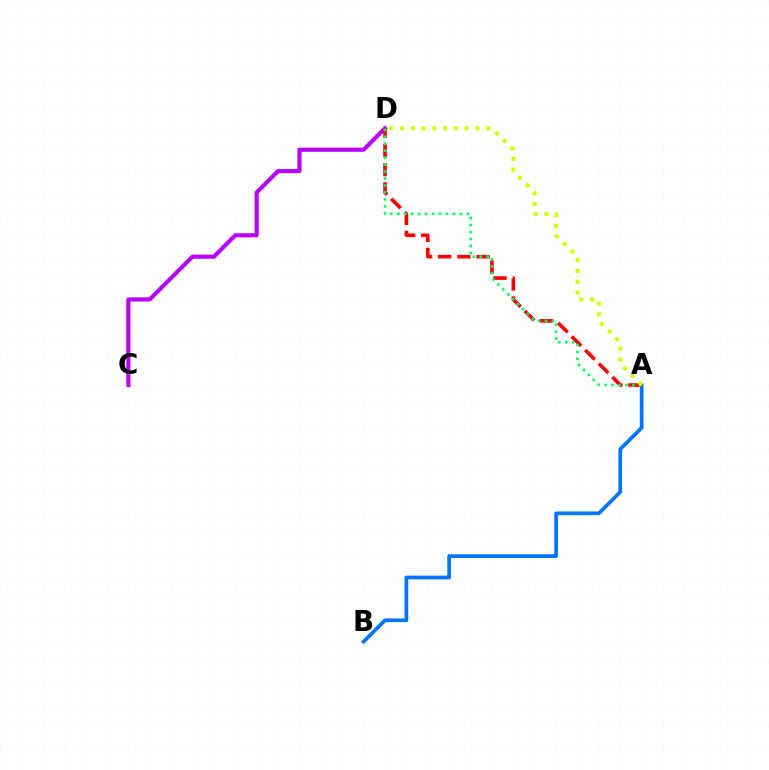{('C', 'D'): [{'color': '#b900ff', 'line_style': 'solid', 'thickness': 2.97}], ('A', 'B'): [{'color': '#0074ff', 'line_style': 'solid', 'thickness': 2.67}], ('A', 'D'): [{'color': '#ff0000', 'line_style': 'dashed', 'thickness': 2.6}, {'color': '#00ff5c', 'line_style': 'dotted', 'thickness': 1.89}, {'color': '#d1ff00', 'line_style': 'dotted', 'thickness': 2.93}]}